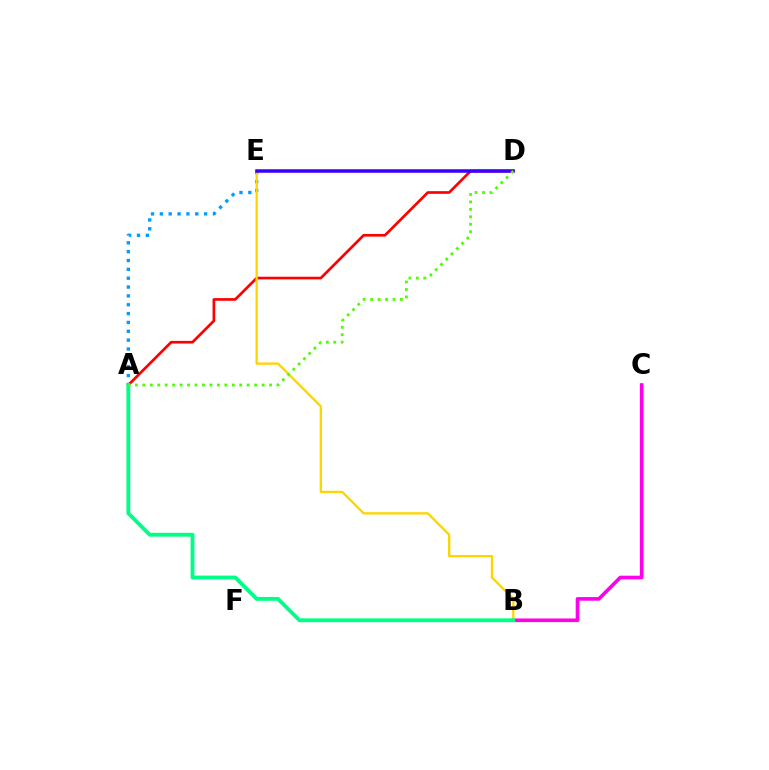{('A', 'E'): [{'color': '#009eff', 'line_style': 'dotted', 'thickness': 2.4}], ('B', 'C'): [{'color': '#ff00ed', 'line_style': 'solid', 'thickness': 2.62}], ('A', 'D'): [{'color': '#ff0000', 'line_style': 'solid', 'thickness': 1.93}, {'color': '#4fff00', 'line_style': 'dotted', 'thickness': 2.02}], ('B', 'E'): [{'color': '#ffd500', 'line_style': 'solid', 'thickness': 1.67}], ('D', 'E'): [{'color': '#3700ff', 'line_style': 'solid', 'thickness': 2.53}], ('A', 'B'): [{'color': '#00ff86', 'line_style': 'solid', 'thickness': 2.77}]}